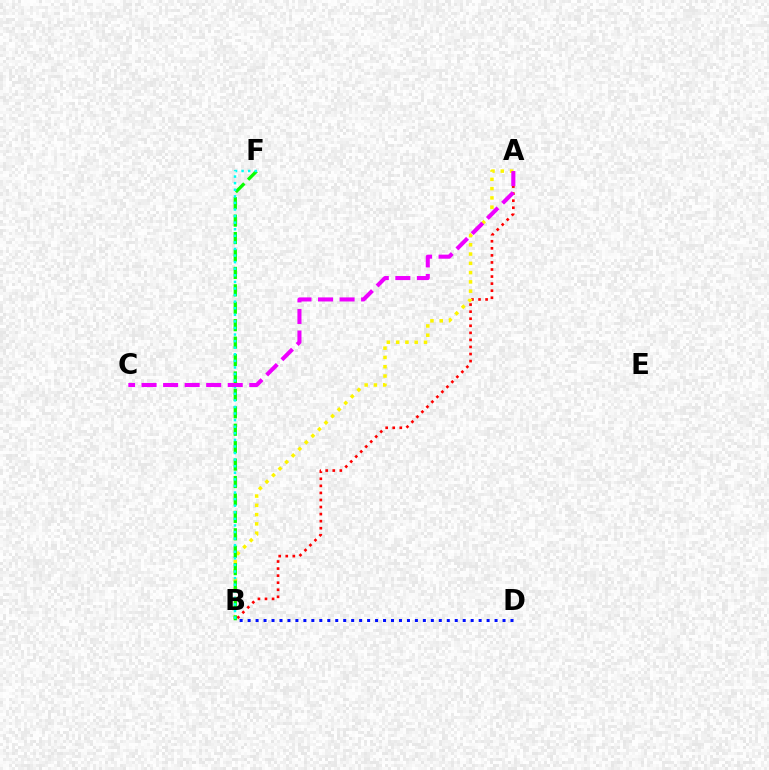{('A', 'B'): [{'color': '#ff0000', 'line_style': 'dotted', 'thickness': 1.92}, {'color': '#fcf500', 'line_style': 'dotted', 'thickness': 2.52}], ('B', 'F'): [{'color': '#08ff00', 'line_style': 'dashed', 'thickness': 2.37}, {'color': '#00fff6', 'line_style': 'dotted', 'thickness': 1.79}], ('B', 'D'): [{'color': '#0010ff', 'line_style': 'dotted', 'thickness': 2.16}], ('A', 'C'): [{'color': '#ee00ff', 'line_style': 'dashed', 'thickness': 2.93}]}